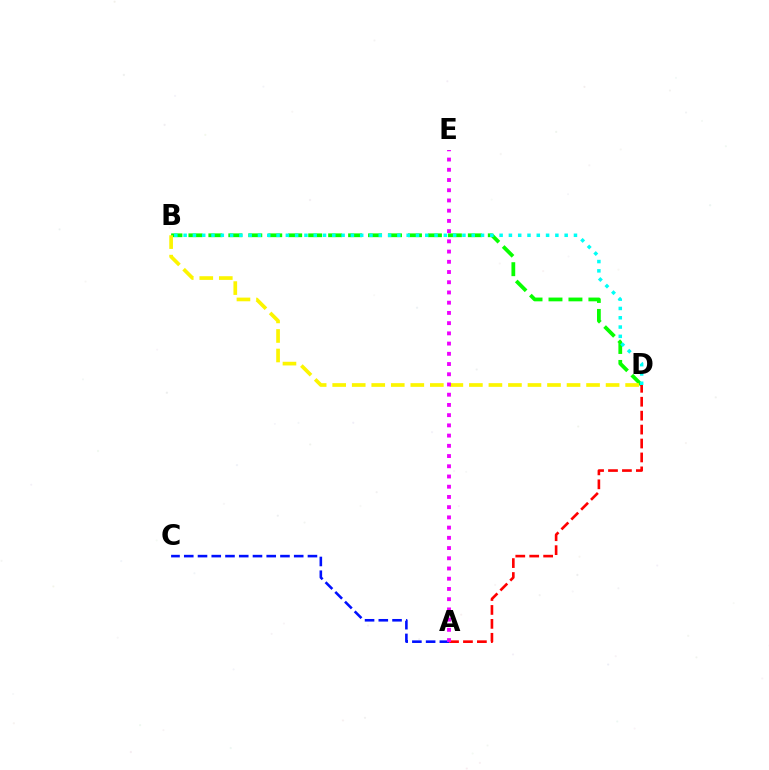{('B', 'D'): [{'color': '#08ff00', 'line_style': 'dashed', 'thickness': 2.71}, {'color': '#fcf500', 'line_style': 'dashed', 'thickness': 2.65}, {'color': '#00fff6', 'line_style': 'dotted', 'thickness': 2.53}], ('A', 'C'): [{'color': '#0010ff', 'line_style': 'dashed', 'thickness': 1.87}], ('A', 'D'): [{'color': '#ff0000', 'line_style': 'dashed', 'thickness': 1.89}], ('A', 'E'): [{'color': '#ee00ff', 'line_style': 'dotted', 'thickness': 2.78}]}